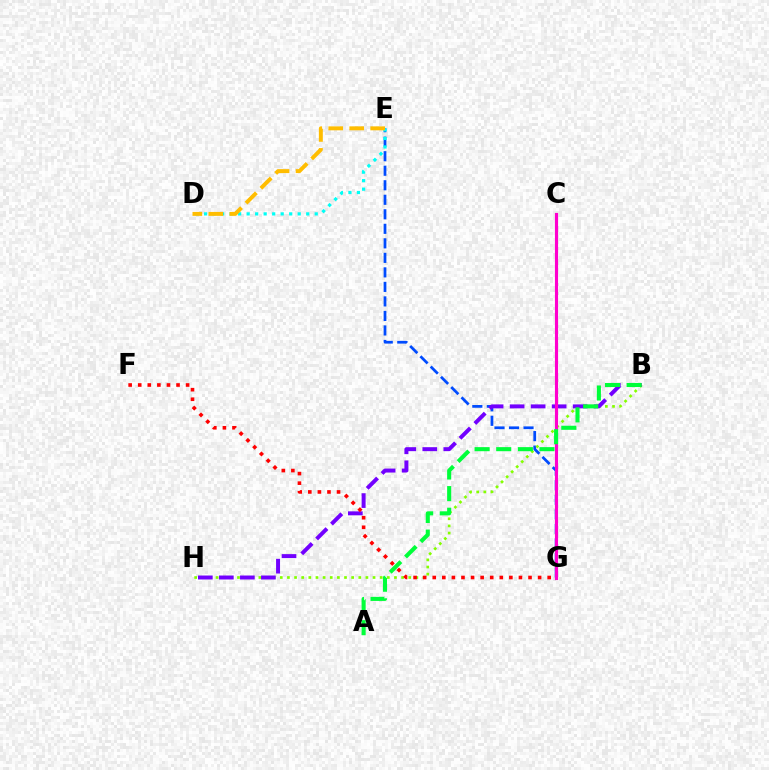{('E', 'G'): [{'color': '#004bff', 'line_style': 'dashed', 'thickness': 1.97}], ('B', 'H'): [{'color': '#84ff00', 'line_style': 'dotted', 'thickness': 1.94}, {'color': '#7200ff', 'line_style': 'dashed', 'thickness': 2.85}], ('C', 'G'): [{'color': '#ff00cf', 'line_style': 'solid', 'thickness': 2.26}], ('D', 'E'): [{'color': '#00fff6', 'line_style': 'dotted', 'thickness': 2.31}, {'color': '#ffbd00', 'line_style': 'dashed', 'thickness': 2.85}], ('F', 'G'): [{'color': '#ff0000', 'line_style': 'dotted', 'thickness': 2.6}], ('A', 'B'): [{'color': '#00ff39', 'line_style': 'dashed', 'thickness': 2.94}]}